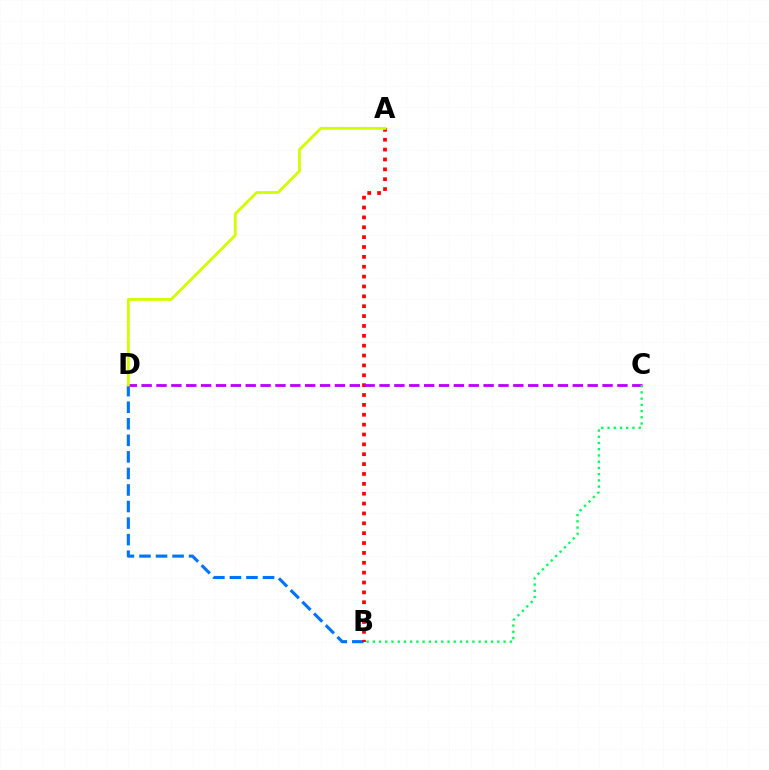{('B', 'D'): [{'color': '#0074ff', 'line_style': 'dashed', 'thickness': 2.25}], ('A', 'B'): [{'color': '#ff0000', 'line_style': 'dotted', 'thickness': 2.68}], ('C', 'D'): [{'color': '#b900ff', 'line_style': 'dashed', 'thickness': 2.02}], ('B', 'C'): [{'color': '#00ff5c', 'line_style': 'dotted', 'thickness': 1.69}], ('A', 'D'): [{'color': '#d1ff00', 'line_style': 'solid', 'thickness': 2.04}]}